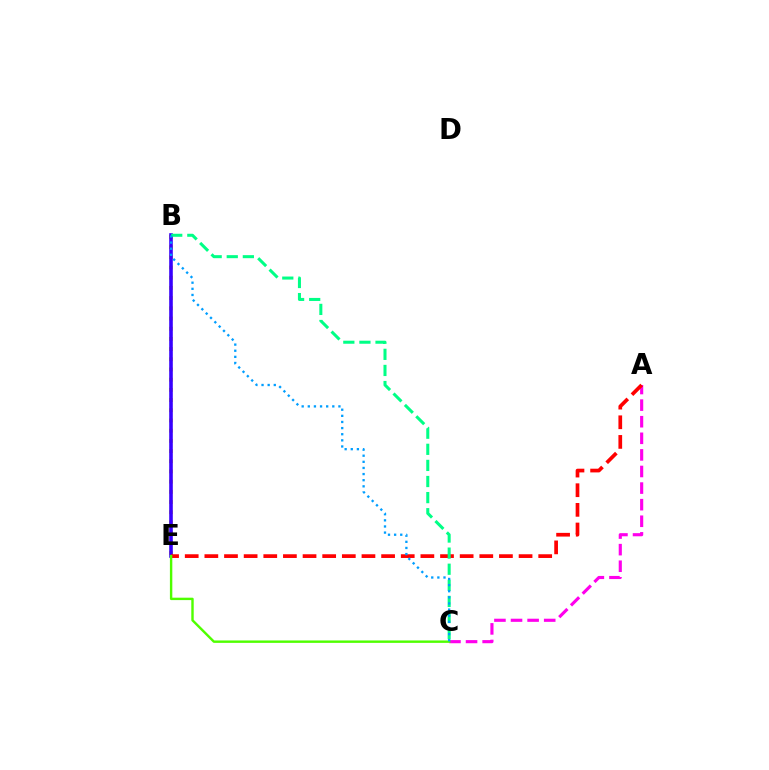{('B', 'E'): [{'color': '#ffd500', 'line_style': 'dotted', 'thickness': 2.77}, {'color': '#3700ff', 'line_style': 'solid', 'thickness': 2.59}], ('A', 'C'): [{'color': '#ff00ed', 'line_style': 'dashed', 'thickness': 2.25}], ('A', 'E'): [{'color': '#ff0000', 'line_style': 'dashed', 'thickness': 2.67}], ('C', 'E'): [{'color': '#4fff00', 'line_style': 'solid', 'thickness': 1.74}], ('B', 'C'): [{'color': '#00ff86', 'line_style': 'dashed', 'thickness': 2.19}, {'color': '#009eff', 'line_style': 'dotted', 'thickness': 1.66}]}